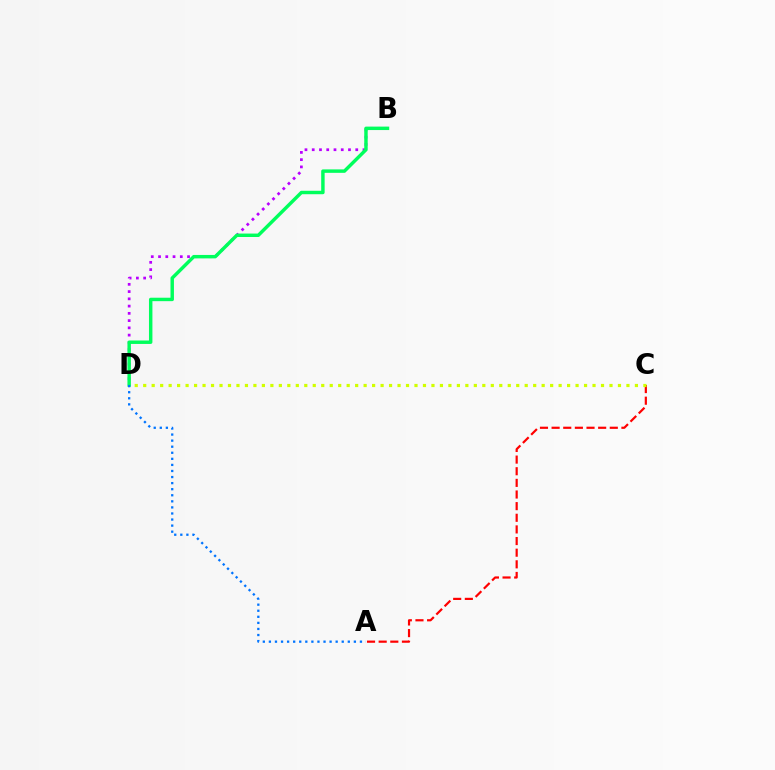{('A', 'C'): [{'color': '#ff0000', 'line_style': 'dashed', 'thickness': 1.58}], ('B', 'D'): [{'color': '#b900ff', 'line_style': 'dotted', 'thickness': 1.97}, {'color': '#00ff5c', 'line_style': 'solid', 'thickness': 2.48}], ('C', 'D'): [{'color': '#d1ff00', 'line_style': 'dotted', 'thickness': 2.3}], ('A', 'D'): [{'color': '#0074ff', 'line_style': 'dotted', 'thickness': 1.65}]}